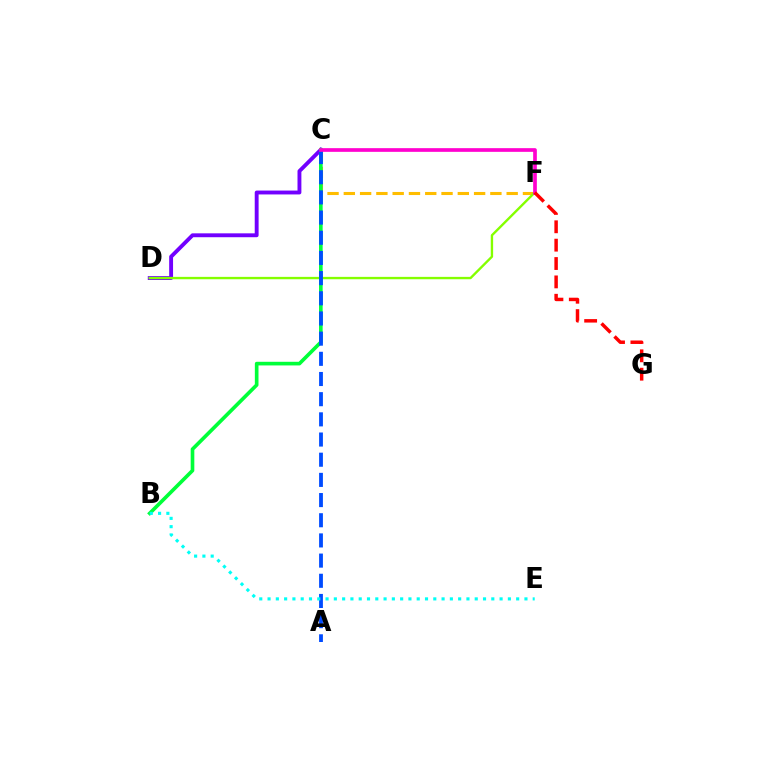{('C', 'D'): [{'color': '#7200ff', 'line_style': 'solid', 'thickness': 2.79}], ('C', 'F'): [{'color': '#ffbd00', 'line_style': 'dashed', 'thickness': 2.21}, {'color': '#ff00cf', 'line_style': 'solid', 'thickness': 2.65}], ('D', 'F'): [{'color': '#84ff00', 'line_style': 'solid', 'thickness': 1.7}], ('B', 'C'): [{'color': '#00ff39', 'line_style': 'solid', 'thickness': 2.63}], ('A', 'C'): [{'color': '#004bff', 'line_style': 'dashed', 'thickness': 2.74}], ('F', 'G'): [{'color': '#ff0000', 'line_style': 'dashed', 'thickness': 2.5}], ('B', 'E'): [{'color': '#00fff6', 'line_style': 'dotted', 'thickness': 2.25}]}